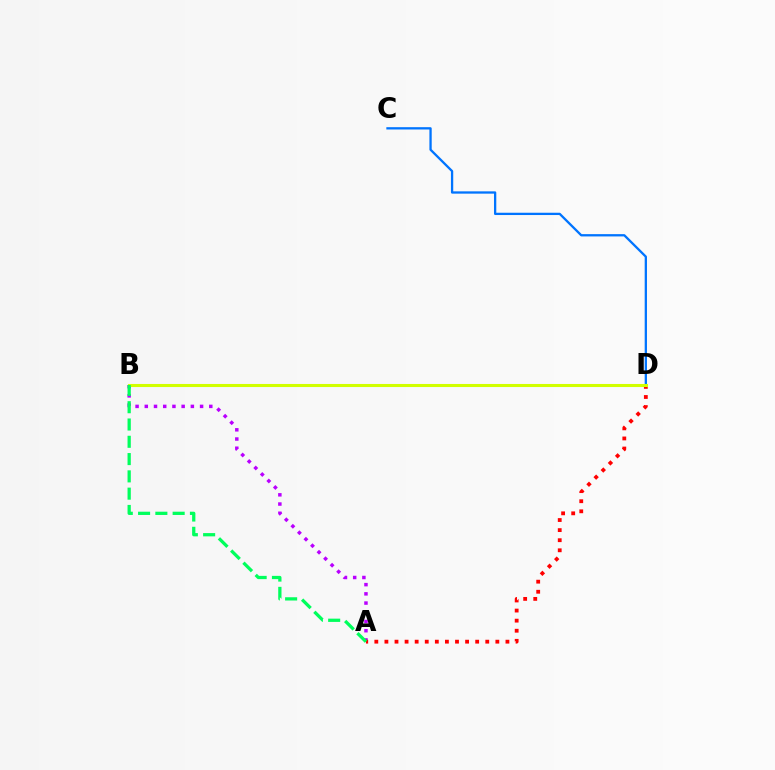{('A', 'B'): [{'color': '#b900ff', 'line_style': 'dotted', 'thickness': 2.5}, {'color': '#00ff5c', 'line_style': 'dashed', 'thickness': 2.35}], ('C', 'D'): [{'color': '#0074ff', 'line_style': 'solid', 'thickness': 1.65}], ('A', 'D'): [{'color': '#ff0000', 'line_style': 'dotted', 'thickness': 2.74}], ('B', 'D'): [{'color': '#d1ff00', 'line_style': 'solid', 'thickness': 2.21}]}